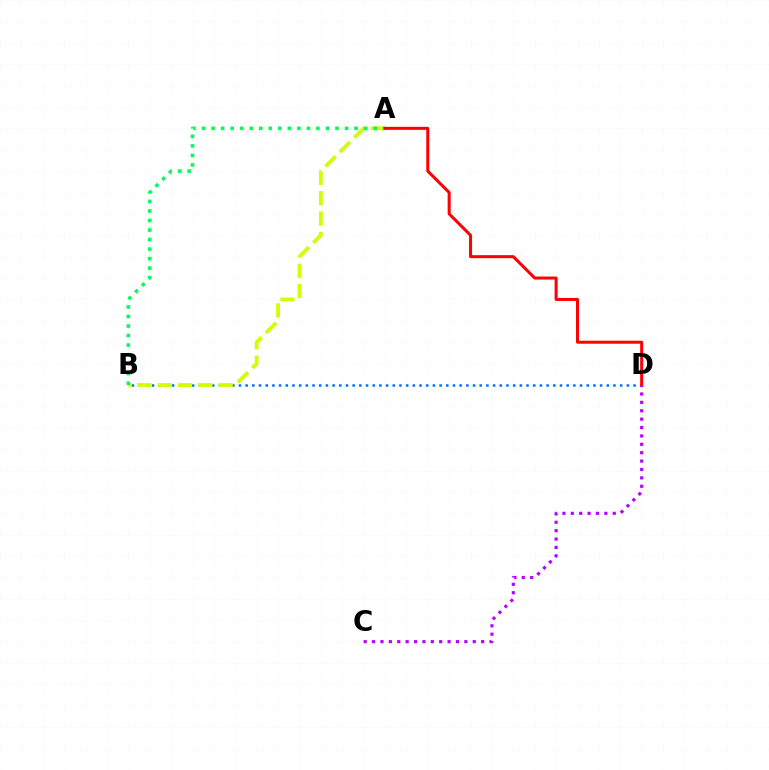{('B', 'D'): [{'color': '#0074ff', 'line_style': 'dotted', 'thickness': 1.82}], ('A', 'B'): [{'color': '#d1ff00', 'line_style': 'dashed', 'thickness': 2.77}, {'color': '#00ff5c', 'line_style': 'dotted', 'thickness': 2.59}], ('A', 'D'): [{'color': '#ff0000', 'line_style': 'solid', 'thickness': 2.17}], ('C', 'D'): [{'color': '#b900ff', 'line_style': 'dotted', 'thickness': 2.28}]}